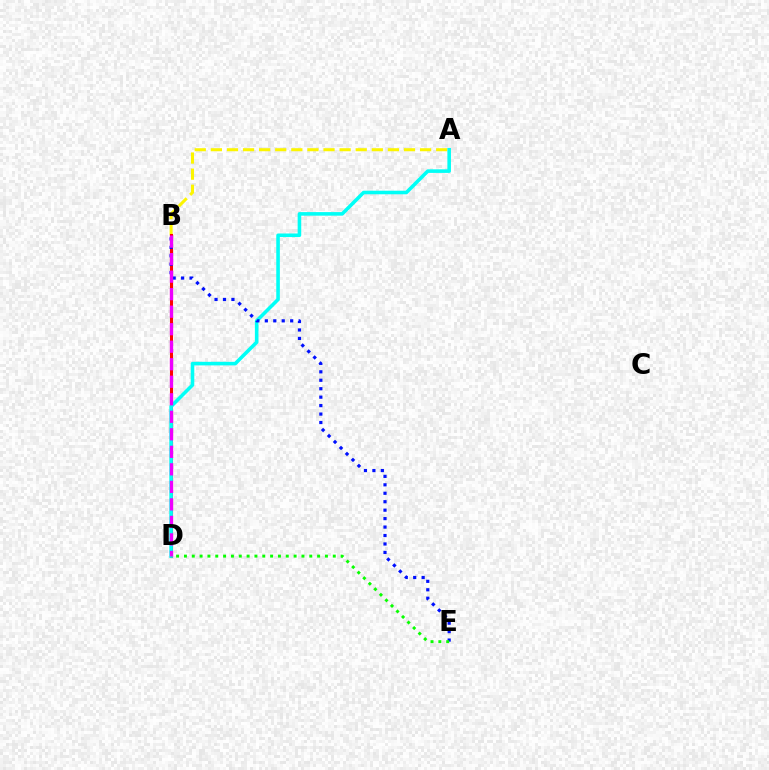{('A', 'B'): [{'color': '#fcf500', 'line_style': 'dashed', 'thickness': 2.19}], ('B', 'D'): [{'color': '#ff0000', 'line_style': 'solid', 'thickness': 2.2}, {'color': '#ee00ff', 'line_style': 'dashed', 'thickness': 2.38}], ('A', 'D'): [{'color': '#00fff6', 'line_style': 'solid', 'thickness': 2.57}], ('B', 'E'): [{'color': '#0010ff', 'line_style': 'dotted', 'thickness': 2.3}], ('D', 'E'): [{'color': '#08ff00', 'line_style': 'dotted', 'thickness': 2.13}]}